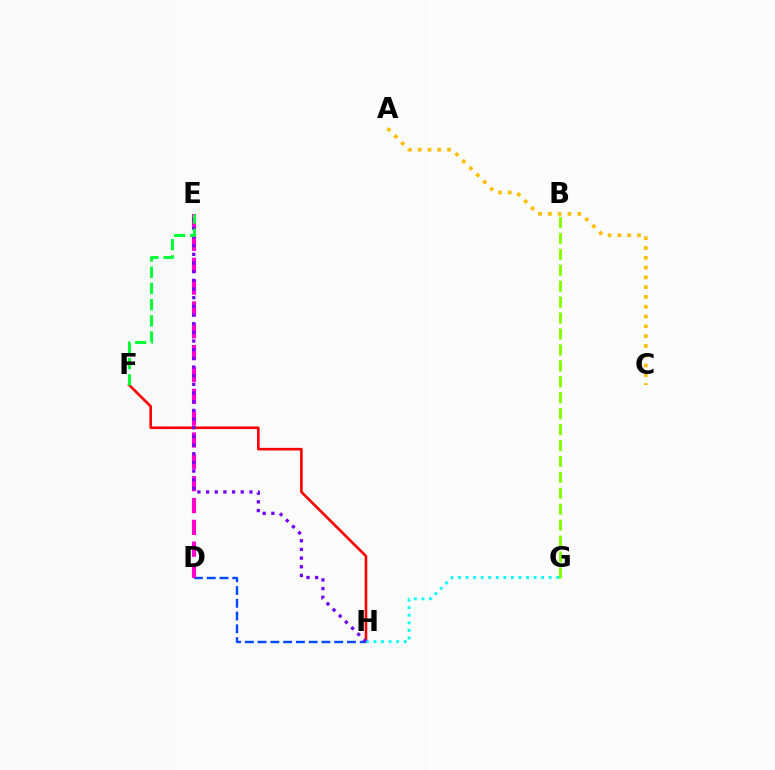{('D', 'H'): [{'color': '#004bff', 'line_style': 'dashed', 'thickness': 1.73}], ('A', 'C'): [{'color': '#ffbd00', 'line_style': 'dotted', 'thickness': 2.66}], ('F', 'H'): [{'color': '#ff0000', 'line_style': 'solid', 'thickness': 1.89}], ('B', 'G'): [{'color': '#84ff00', 'line_style': 'dashed', 'thickness': 2.16}], ('D', 'E'): [{'color': '#ff00cf', 'line_style': 'dashed', 'thickness': 2.97}], ('G', 'H'): [{'color': '#00fff6', 'line_style': 'dotted', 'thickness': 2.05}], ('E', 'H'): [{'color': '#7200ff', 'line_style': 'dotted', 'thickness': 2.36}], ('E', 'F'): [{'color': '#00ff39', 'line_style': 'dashed', 'thickness': 2.2}]}